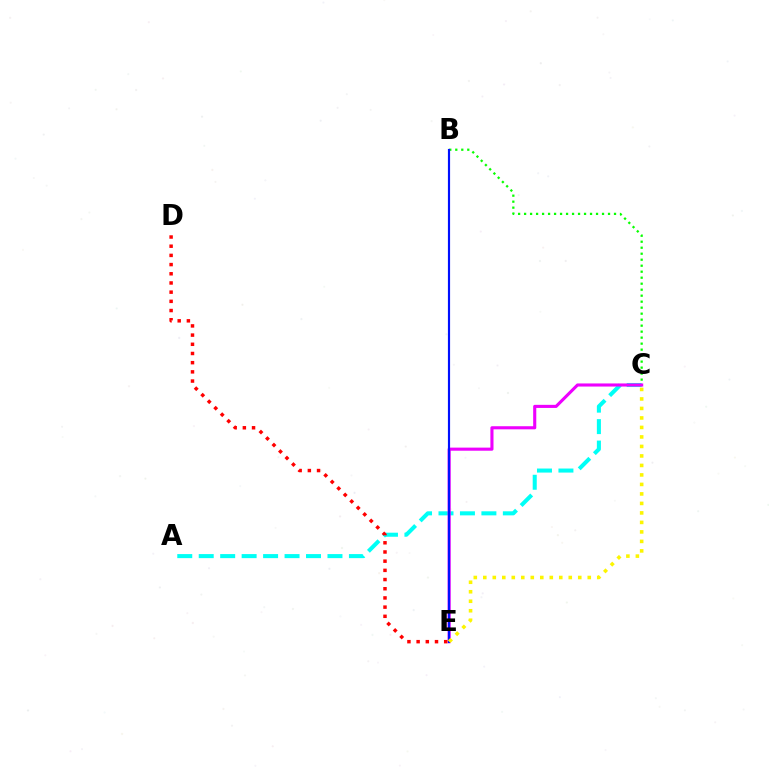{('A', 'C'): [{'color': '#00fff6', 'line_style': 'dashed', 'thickness': 2.91}], ('B', 'C'): [{'color': '#08ff00', 'line_style': 'dotted', 'thickness': 1.63}], ('C', 'E'): [{'color': '#ee00ff', 'line_style': 'solid', 'thickness': 2.23}, {'color': '#fcf500', 'line_style': 'dotted', 'thickness': 2.58}], ('B', 'E'): [{'color': '#0010ff', 'line_style': 'solid', 'thickness': 1.56}], ('D', 'E'): [{'color': '#ff0000', 'line_style': 'dotted', 'thickness': 2.5}]}